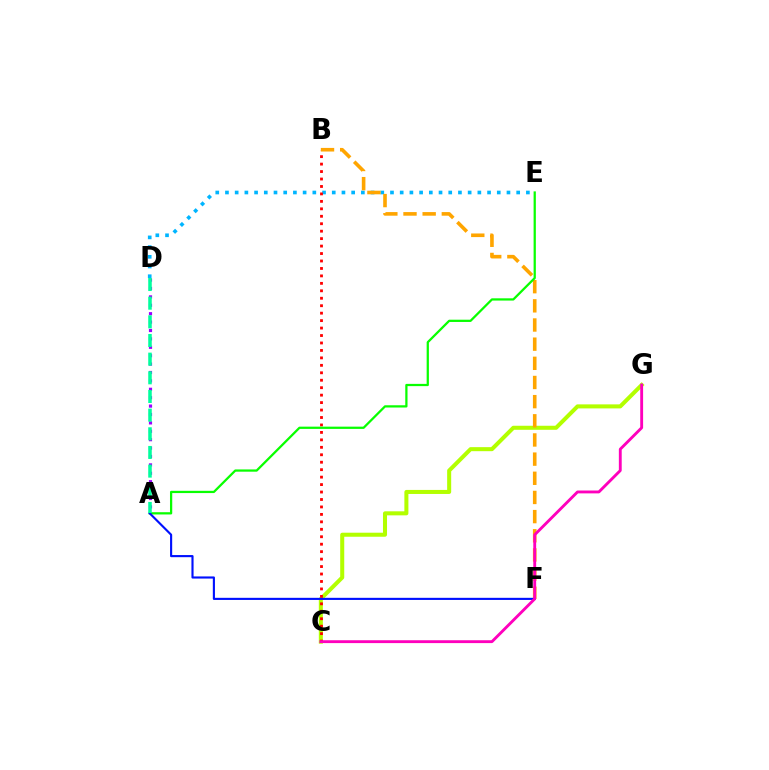{('C', 'G'): [{'color': '#b3ff00', 'line_style': 'solid', 'thickness': 2.91}, {'color': '#ff00bd', 'line_style': 'solid', 'thickness': 2.06}], ('D', 'E'): [{'color': '#00b5ff', 'line_style': 'dotted', 'thickness': 2.64}], ('B', 'C'): [{'color': '#ff0000', 'line_style': 'dotted', 'thickness': 2.02}], ('B', 'F'): [{'color': '#ffa500', 'line_style': 'dashed', 'thickness': 2.6}], ('A', 'E'): [{'color': '#08ff00', 'line_style': 'solid', 'thickness': 1.62}], ('A', 'F'): [{'color': '#0010ff', 'line_style': 'solid', 'thickness': 1.53}], ('A', 'D'): [{'color': '#9b00ff', 'line_style': 'dotted', 'thickness': 2.28}, {'color': '#00ff9d', 'line_style': 'dashed', 'thickness': 2.53}]}